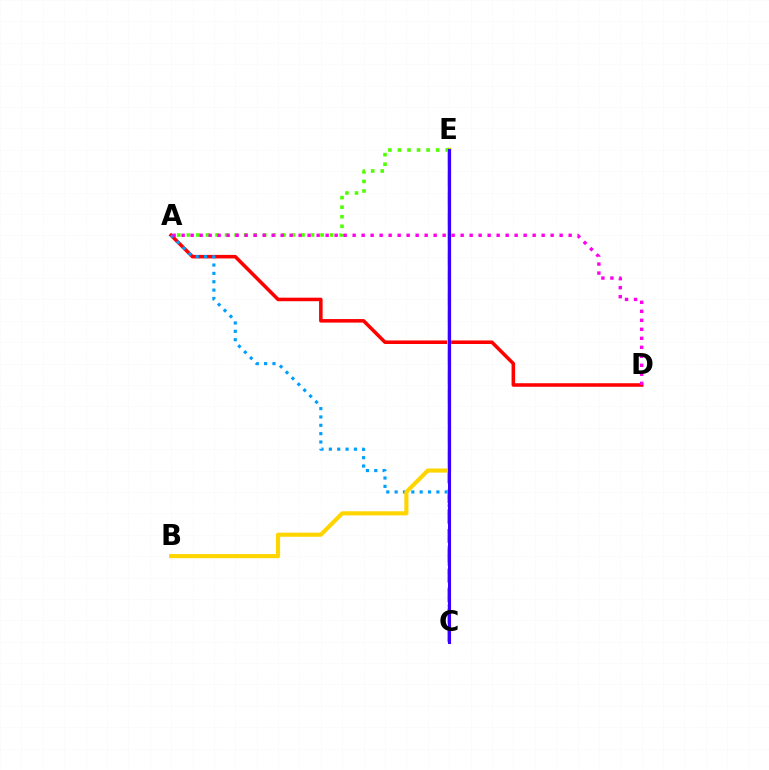{('A', 'D'): [{'color': '#ff0000', 'line_style': 'solid', 'thickness': 2.55}, {'color': '#ff00ed', 'line_style': 'dotted', 'thickness': 2.45}], ('A', 'C'): [{'color': '#009eff', 'line_style': 'dotted', 'thickness': 2.27}], ('C', 'E'): [{'color': '#00ff86', 'line_style': 'dashed', 'thickness': 2.69}, {'color': '#3700ff', 'line_style': 'solid', 'thickness': 2.21}], ('B', 'E'): [{'color': '#ffd500', 'line_style': 'solid', 'thickness': 2.96}], ('A', 'E'): [{'color': '#4fff00', 'line_style': 'dotted', 'thickness': 2.6}]}